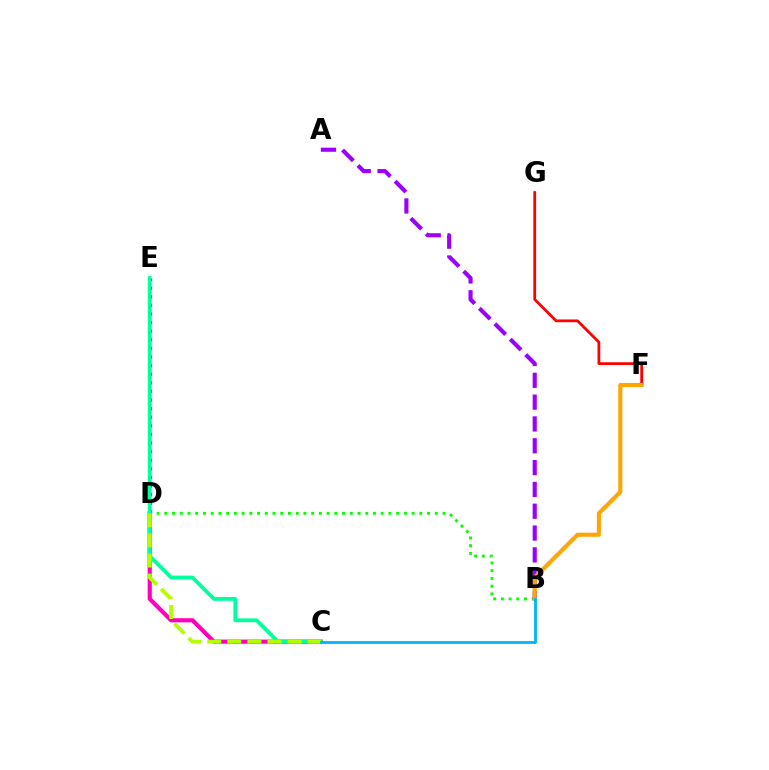{('F', 'G'): [{'color': '#ff0000', 'line_style': 'solid', 'thickness': 1.98}], ('D', 'E'): [{'color': '#0010ff', 'line_style': 'dotted', 'thickness': 2.34}], ('B', 'D'): [{'color': '#08ff00', 'line_style': 'dotted', 'thickness': 2.1}], ('C', 'D'): [{'color': '#ff00bd', 'line_style': 'solid', 'thickness': 3.0}, {'color': '#b3ff00', 'line_style': 'dashed', 'thickness': 2.73}], ('C', 'E'): [{'color': '#00ff9d', 'line_style': 'solid', 'thickness': 2.74}], ('A', 'B'): [{'color': '#9b00ff', 'line_style': 'dashed', 'thickness': 2.96}], ('B', 'F'): [{'color': '#ffa500', 'line_style': 'solid', 'thickness': 2.94}], ('B', 'C'): [{'color': '#00b5ff', 'line_style': 'solid', 'thickness': 2.03}]}